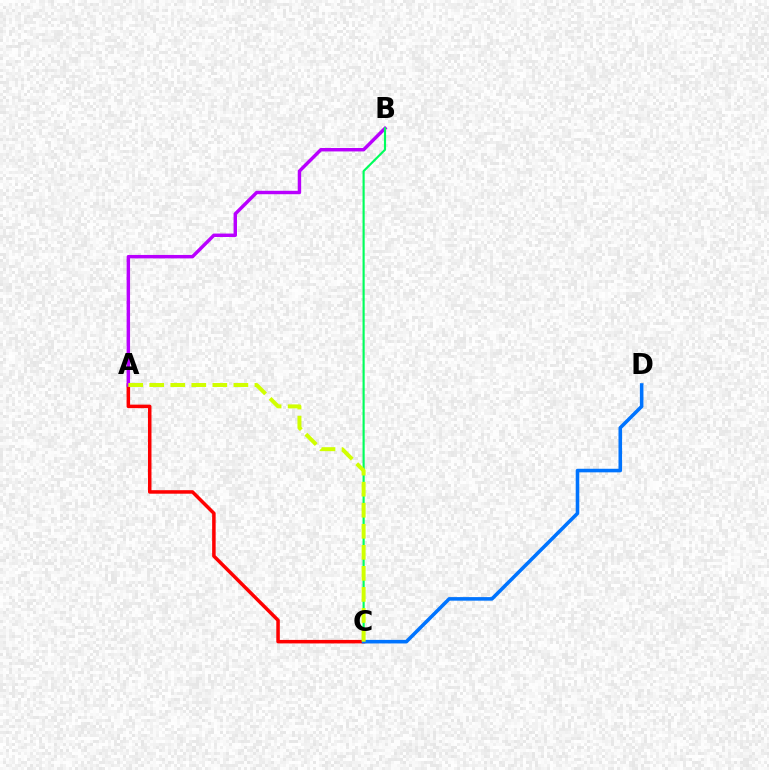{('A', 'C'): [{'color': '#ff0000', 'line_style': 'solid', 'thickness': 2.53}, {'color': '#d1ff00', 'line_style': 'dashed', 'thickness': 2.86}], ('A', 'B'): [{'color': '#b900ff', 'line_style': 'solid', 'thickness': 2.47}], ('B', 'C'): [{'color': '#00ff5c', 'line_style': 'solid', 'thickness': 1.55}], ('C', 'D'): [{'color': '#0074ff', 'line_style': 'solid', 'thickness': 2.57}]}